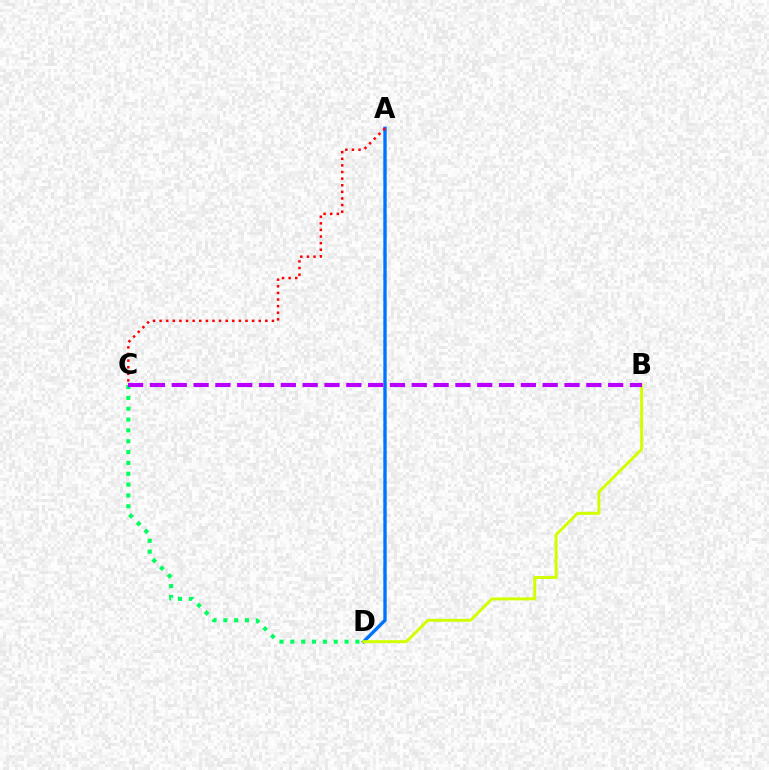{('C', 'D'): [{'color': '#00ff5c', 'line_style': 'dotted', 'thickness': 2.94}], ('A', 'D'): [{'color': '#0074ff', 'line_style': 'solid', 'thickness': 2.42}], ('A', 'C'): [{'color': '#ff0000', 'line_style': 'dotted', 'thickness': 1.8}], ('B', 'D'): [{'color': '#d1ff00', 'line_style': 'solid', 'thickness': 2.13}], ('B', 'C'): [{'color': '#b900ff', 'line_style': 'dashed', 'thickness': 2.96}]}